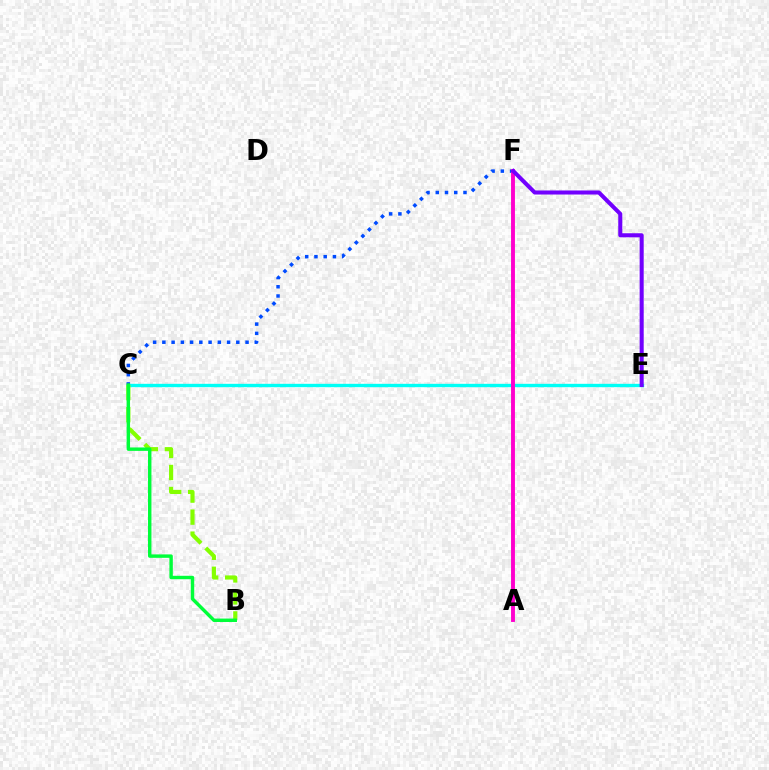{('C', 'E'): [{'color': '#ffbd00', 'line_style': 'dashed', 'thickness': 2.14}, {'color': '#00fff6', 'line_style': 'solid', 'thickness': 2.42}], ('A', 'F'): [{'color': '#ff0000', 'line_style': 'solid', 'thickness': 1.61}, {'color': '#ff00cf', 'line_style': 'solid', 'thickness': 2.79}], ('B', 'C'): [{'color': '#84ff00', 'line_style': 'dashed', 'thickness': 2.99}, {'color': '#00ff39', 'line_style': 'solid', 'thickness': 2.46}], ('C', 'F'): [{'color': '#004bff', 'line_style': 'dotted', 'thickness': 2.51}], ('E', 'F'): [{'color': '#7200ff', 'line_style': 'solid', 'thickness': 2.92}]}